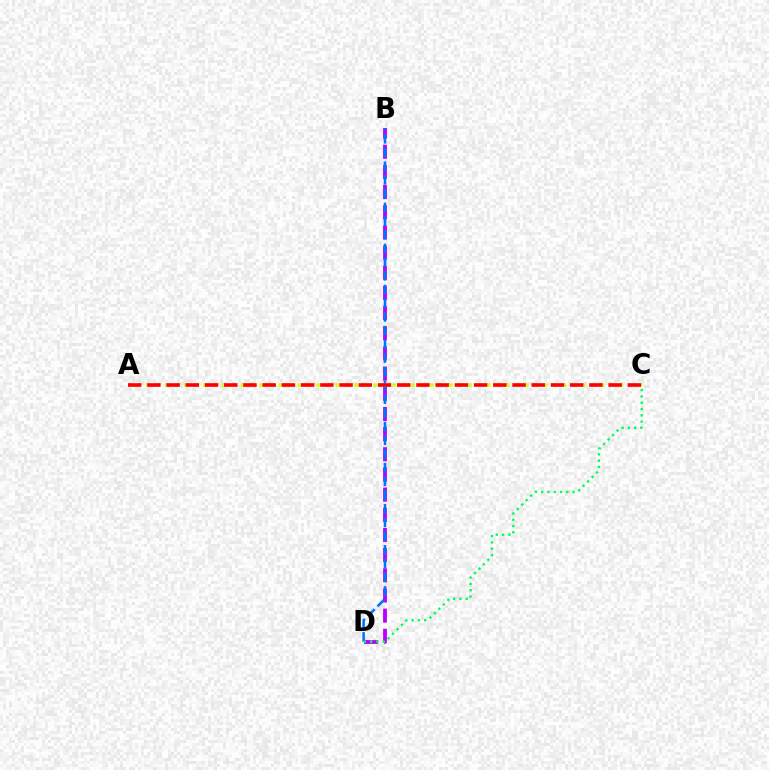{('B', 'D'): [{'color': '#b900ff', 'line_style': 'dashed', 'thickness': 2.74}, {'color': '#0074ff', 'line_style': 'dashed', 'thickness': 1.86}], ('C', 'D'): [{'color': '#00ff5c', 'line_style': 'dotted', 'thickness': 1.71}], ('A', 'C'): [{'color': '#d1ff00', 'line_style': 'dotted', 'thickness': 2.57}, {'color': '#ff0000', 'line_style': 'dashed', 'thickness': 2.61}]}